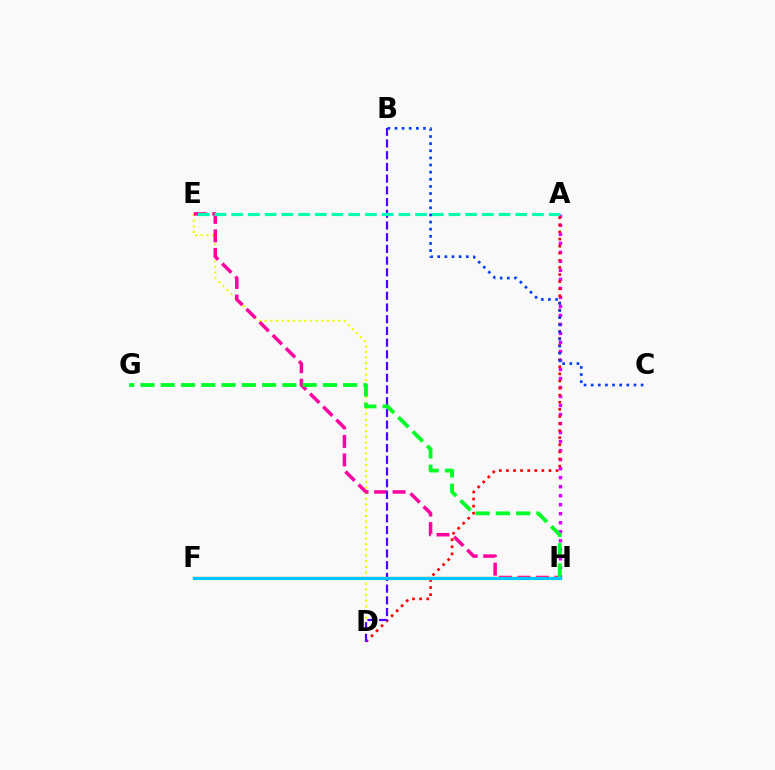{('A', 'H'): [{'color': '#d600ff', 'line_style': 'dotted', 'thickness': 2.45}], ('F', 'H'): [{'color': '#66ff00', 'line_style': 'dashed', 'thickness': 2.03}, {'color': '#ff8800', 'line_style': 'solid', 'thickness': 1.7}, {'color': '#00c7ff', 'line_style': 'solid', 'thickness': 2.27}], ('D', 'E'): [{'color': '#eeff00', 'line_style': 'dotted', 'thickness': 1.54}], ('E', 'H'): [{'color': '#ff00a0', 'line_style': 'dashed', 'thickness': 2.52}], ('A', 'D'): [{'color': '#ff0000', 'line_style': 'dotted', 'thickness': 1.93}], ('B', 'D'): [{'color': '#4f00ff', 'line_style': 'dashed', 'thickness': 1.59}], ('A', 'E'): [{'color': '#00ffaf', 'line_style': 'dashed', 'thickness': 2.27}], ('B', 'C'): [{'color': '#003fff', 'line_style': 'dotted', 'thickness': 1.94}], ('G', 'H'): [{'color': '#00ff27', 'line_style': 'dashed', 'thickness': 2.75}]}